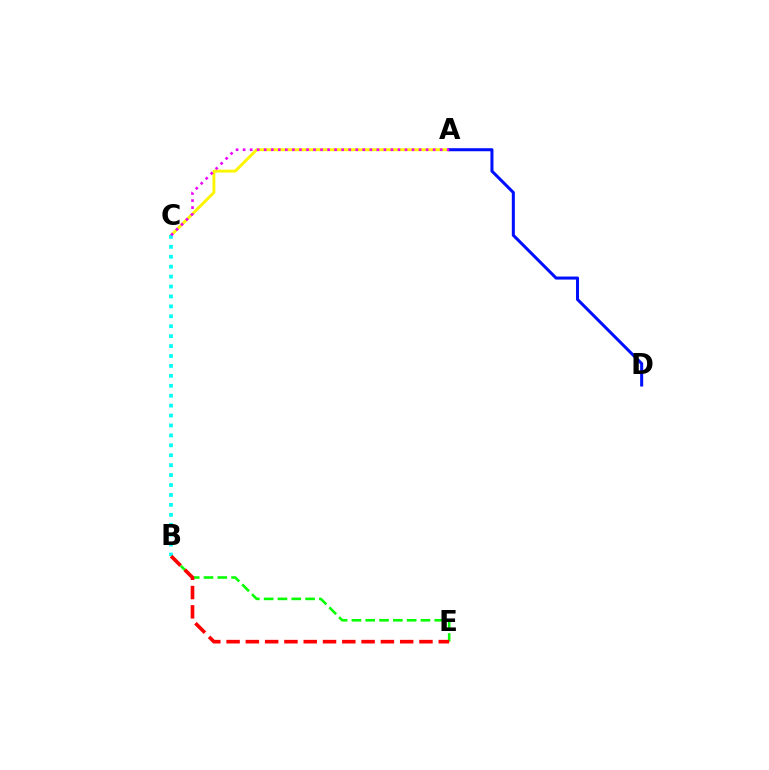{('A', 'C'): [{'color': '#fcf500', 'line_style': 'solid', 'thickness': 2.09}, {'color': '#ee00ff', 'line_style': 'dotted', 'thickness': 1.91}], ('B', 'E'): [{'color': '#08ff00', 'line_style': 'dashed', 'thickness': 1.88}, {'color': '#ff0000', 'line_style': 'dashed', 'thickness': 2.62}], ('B', 'C'): [{'color': '#00fff6', 'line_style': 'dotted', 'thickness': 2.7}], ('A', 'D'): [{'color': '#0010ff', 'line_style': 'solid', 'thickness': 2.19}]}